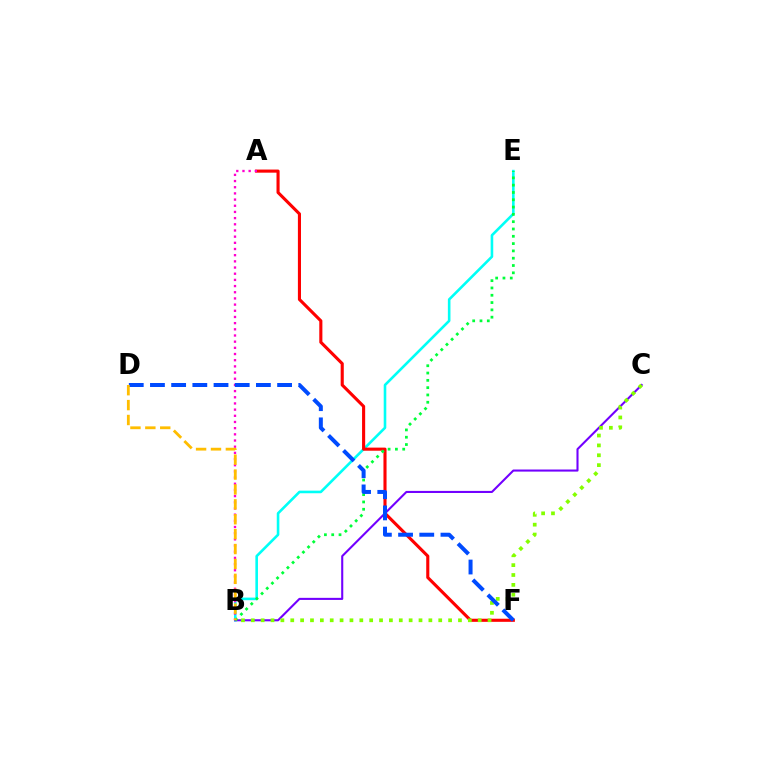{('B', 'E'): [{'color': '#00fff6', 'line_style': 'solid', 'thickness': 1.87}, {'color': '#00ff39', 'line_style': 'dotted', 'thickness': 1.98}], ('B', 'C'): [{'color': '#7200ff', 'line_style': 'solid', 'thickness': 1.5}, {'color': '#84ff00', 'line_style': 'dotted', 'thickness': 2.68}], ('A', 'F'): [{'color': '#ff0000', 'line_style': 'solid', 'thickness': 2.23}], ('A', 'B'): [{'color': '#ff00cf', 'line_style': 'dotted', 'thickness': 1.68}], ('D', 'F'): [{'color': '#004bff', 'line_style': 'dashed', 'thickness': 2.88}], ('B', 'D'): [{'color': '#ffbd00', 'line_style': 'dashed', 'thickness': 2.02}]}